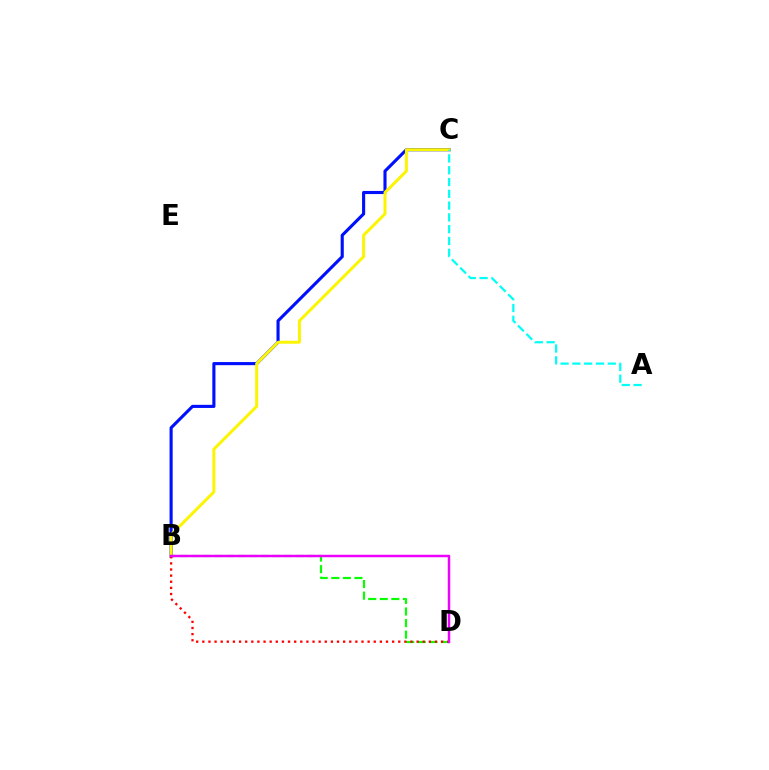{('B', 'C'): [{'color': '#0010ff', 'line_style': 'solid', 'thickness': 2.24}, {'color': '#fcf500', 'line_style': 'solid', 'thickness': 2.13}], ('B', 'D'): [{'color': '#08ff00', 'line_style': 'dashed', 'thickness': 1.57}, {'color': '#ff0000', 'line_style': 'dotted', 'thickness': 1.66}, {'color': '#ee00ff', 'line_style': 'solid', 'thickness': 1.78}], ('A', 'C'): [{'color': '#00fff6', 'line_style': 'dashed', 'thickness': 1.6}]}